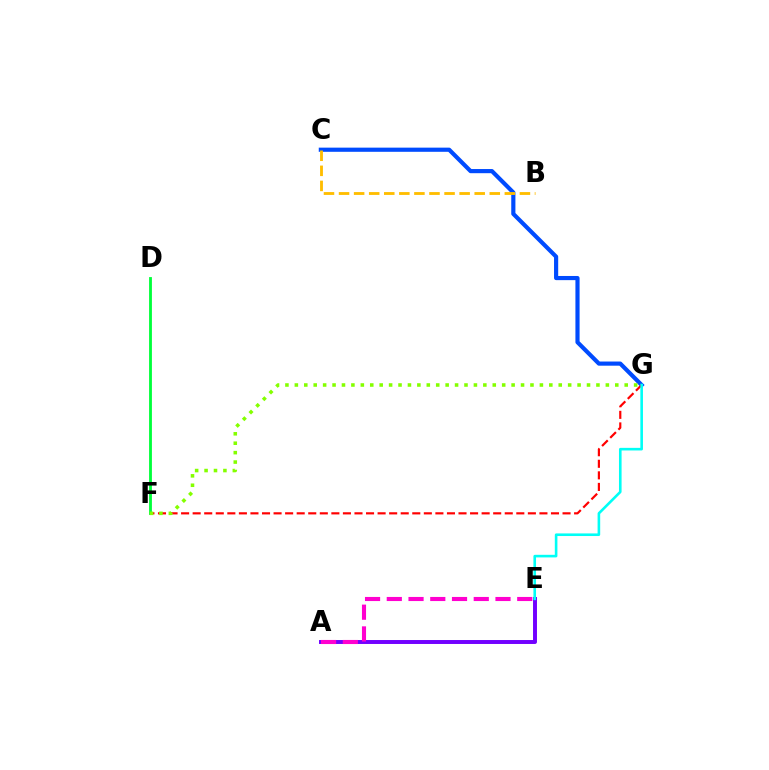{('C', 'G'): [{'color': '#004bff', 'line_style': 'solid', 'thickness': 3.0}], ('A', 'E'): [{'color': '#7200ff', 'line_style': 'solid', 'thickness': 2.84}, {'color': '#ff00cf', 'line_style': 'dashed', 'thickness': 2.95}], ('B', 'C'): [{'color': '#ffbd00', 'line_style': 'dashed', 'thickness': 2.05}], ('F', 'G'): [{'color': '#ff0000', 'line_style': 'dashed', 'thickness': 1.57}, {'color': '#84ff00', 'line_style': 'dotted', 'thickness': 2.56}], ('D', 'F'): [{'color': '#00ff39', 'line_style': 'solid', 'thickness': 2.03}], ('E', 'G'): [{'color': '#00fff6', 'line_style': 'solid', 'thickness': 1.88}]}